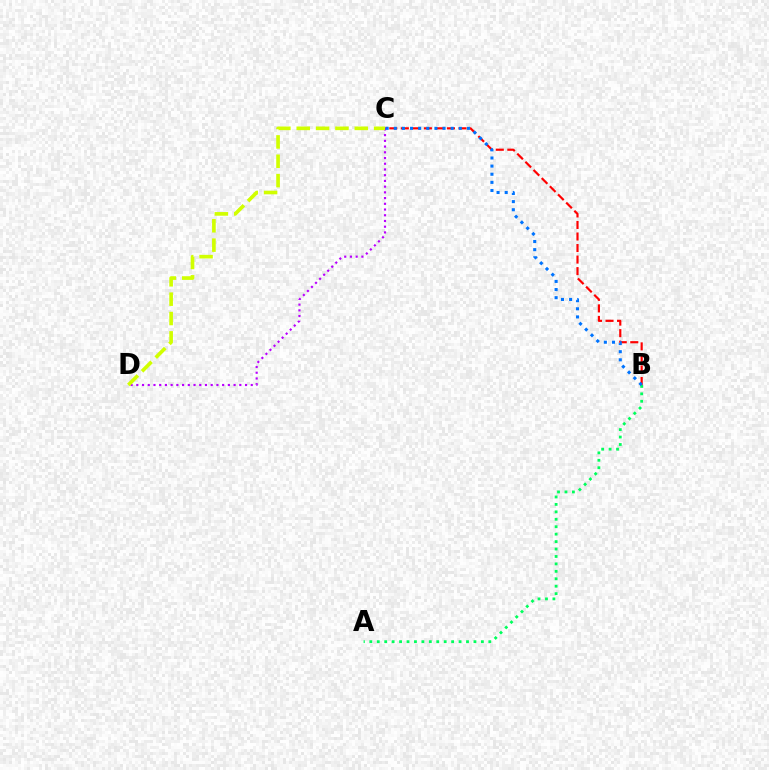{('B', 'C'): [{'color': '#ff0000', 'line_style': 'dashed', 'thickness': 1.57}, {'color': '#0074ff', 'line_style': 'dotted', 'thickness': 2.21}], ('A', 'B'): [{'color': '#00ff5c', 'line_style': 'dotted', 'thickness': 2.02}], ('C', 'D'): [{'color': '#b900ff', 'line_style': 'dotted', 'thickness': 1.55}, {'color': '#d1ff00', 'line_style': 'dashed', 'thickness': 2.63}]}